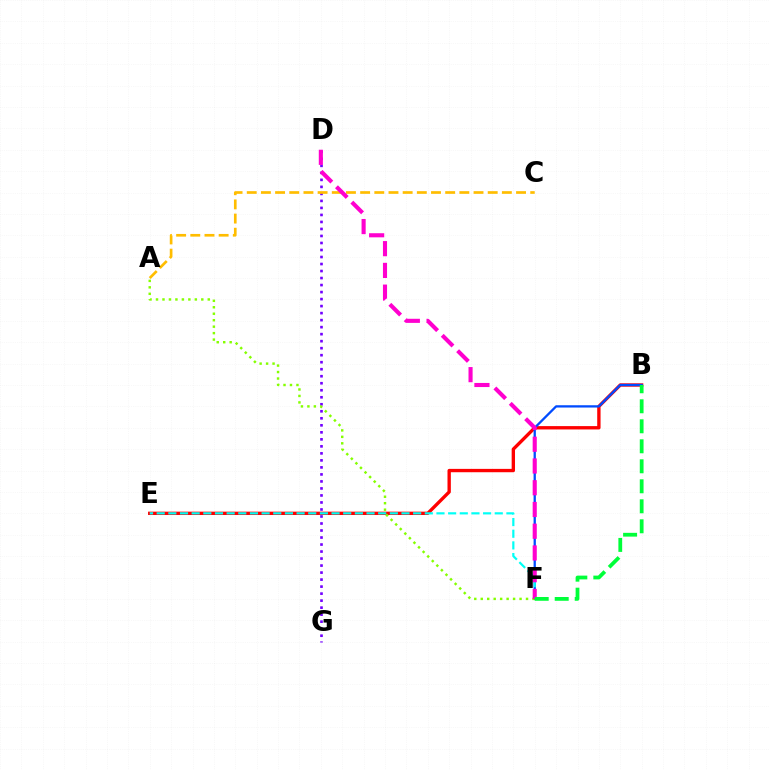{('D', 'G'): [{'color': '#7200ff', 'line_style': 'dotted', 'thickness': 1.91}], ('B', 'E'): [{'color': '#ff0000', 'line_style': 'solid', 'thickness': 2.41}], ('B', 'F'): [{'color': '#004bff', 'line_style': 'solid', 'thickness': 1.65}, {'color': '#00ff39', 'line_style': 'dashed', 'thickness': 2.72}], ('A', 'F'): [{'color': '#84ff00', 'line_style': 'dotted', 'thickness': 1.76}], ('E', 'F'): [{'color': '#00fff6', 'line_style': 'dashed', 'thickness': 1.58}], ('A', 'C'): [{'color': '#ffbd00', 'line_style': 'dashed', 'thickness': 1.93}], ('D', 'F'): [{'color': '#ff00cf', 'line_style': 'dashed', 'thickness': 2.95}]}